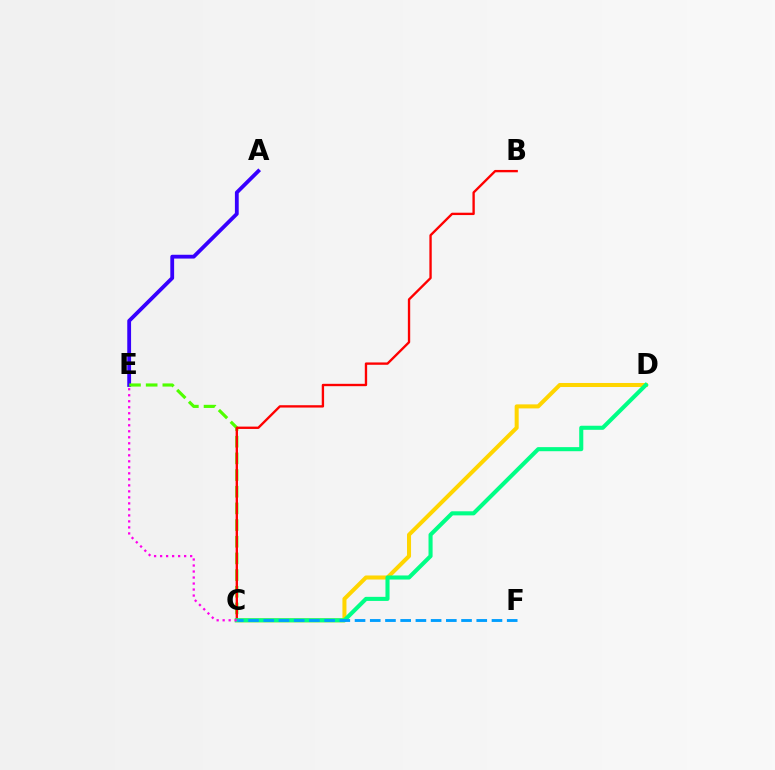{('A', 'E'): [{'color': '#3700ff', 'line_style': 'solid', 'thickness': 2.74}], ('C', 'E'): [{'color': '#4fff00', 'line_style': 'dashed', 'thickness': 2.26}, {'color': '#ff00ed', 'line_style': 'dotted', 'thickness': 1.63}], ('C', 'D'): [{'color': '#ffd500', 'line_style': 'solid', 'thickness': 2.9}, {'color': '#00ff86', 'line_style': 'solid', 'thickness': 2.94}], ('B', 'C'): [{'color': '#ff0000', 'line_style': 'solid', 'thickness': 1.69}], ('C', 'F'): [{'color': '#009eff', 'line_style': 'dashed', 'thickness': 2.07}]}